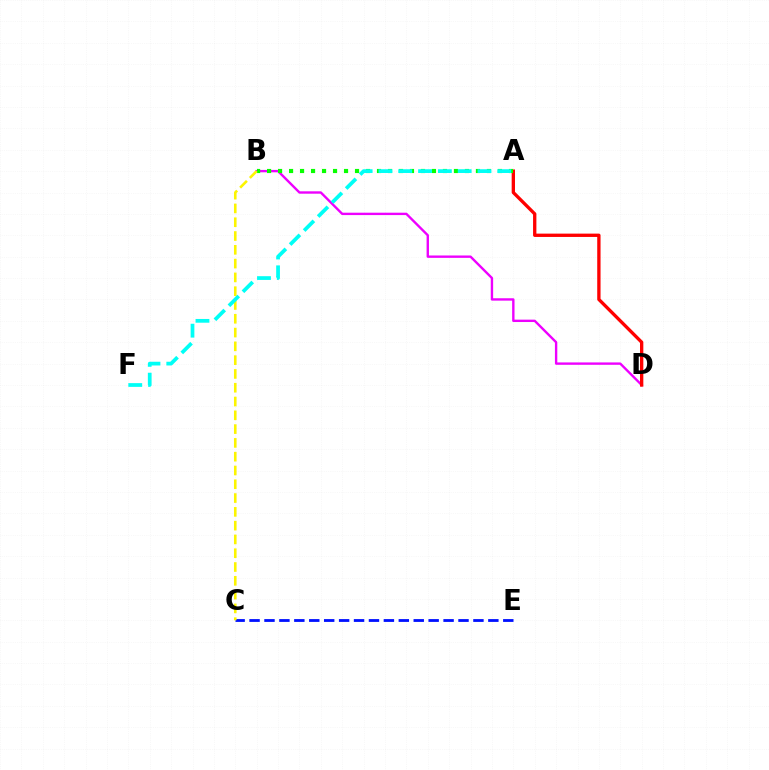{('B', 'D'): [{'color': '#ee00ff', 'line_style': 'solid', 'thickness': 1.71}], ('A', 'D'): [{'color': '#ff0000', 'line_style': 'solid', 'thickness': 2.39}], ('C', 'E'): [{'color': '#0010ff', 'line_style': 'dashed', 'thickness': 2.03}], ('A', 'B'): [{'color': '#08ff00', 'line_style': 'dotted', 'thickness': 2.99}], ('B', 'C'): [{'color': '#fcf500', 'line_style': 'dashed', 'thickness': 1.87}], ('A', 'F'): [{'color': '#00fff6', 'line_style': 'dashed', 'thickness': 2.69}]}